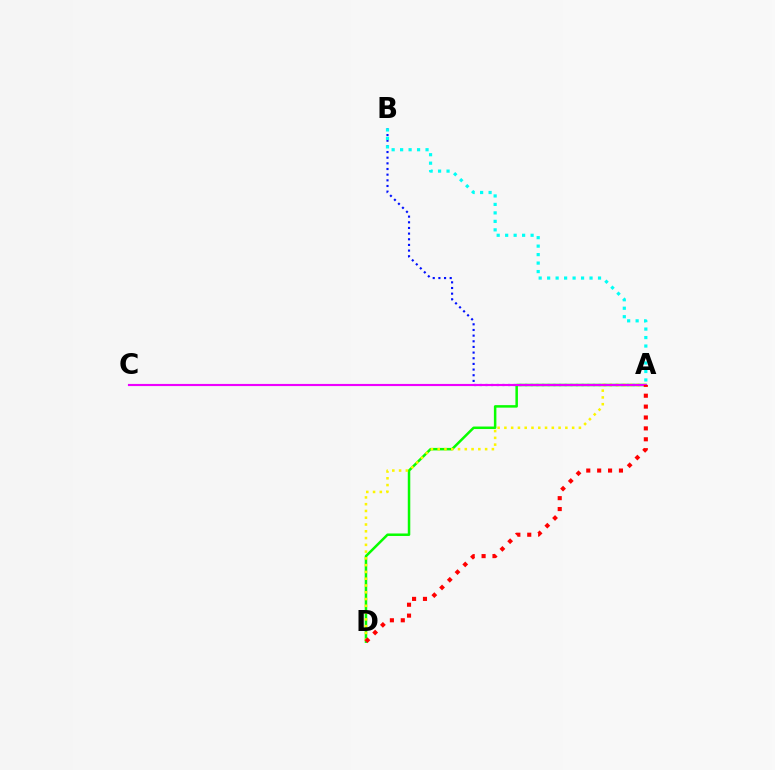{('A', 'B'): [{'color': '#0010ff', 'line_style': 'dotted', 'thickness': 1.54}, {'color': '#00fff6', 'line_style': 'dotted', 'thickness': 2.3}], ('A', 'D'): [{'color': '#08ff00', 'line_style': 'solid', 'thickness': 1.8}, {'color': '#fcf500', 'line_style': 'dotted', 'thickness': 1.84}, {'color': '#ff0000', 'line_style': 'dotted', 'thickness': 2.96}], ('A', 'C'): [{'color': '#ee00ff', 'line_style': 'solid', 'thickness': 1.54}]}